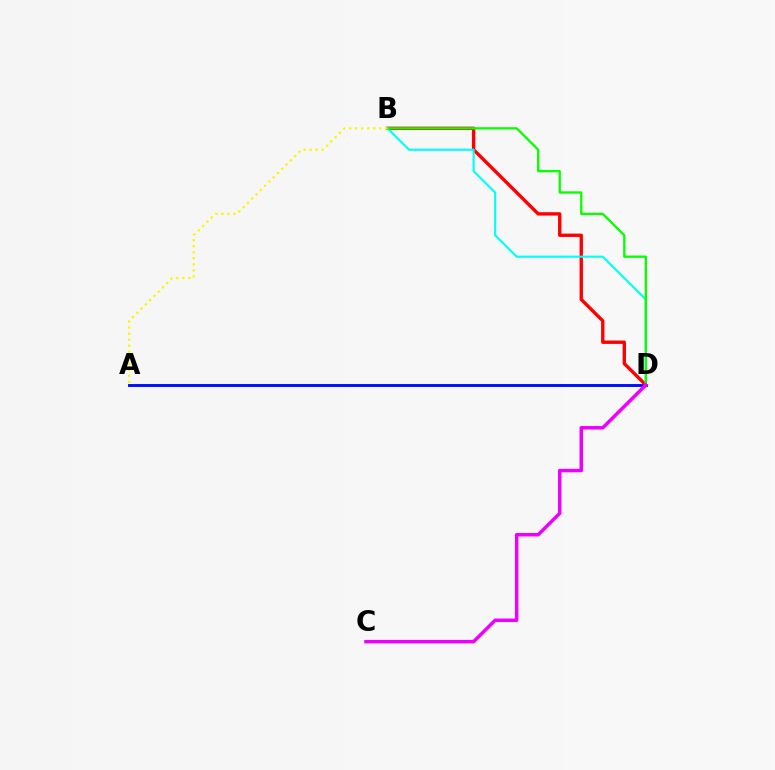{('A', 'D'): [{'color': '#0010ff', 'line_style': 'solid', 'thickness': 2.1}], ('B', 'D'): [{'color': '#ff0000', 'line_style': 'solid', 'thickness': 2.42}, {'color': '#00fff6', 'line_style': 'solid', 'thickness': 1.52}, {'color': '#08ff00', 'line_style': 'solid', 'thickness': 1.66}], ('A', 'B'): [{'color': '#fcf500', 'line_style': 'dotted', 'thickness': 1.64}], ('C', 'D'): [{'color': '#ee00ff', 'line_style': 'solid', 'thickness': 2.5}]}